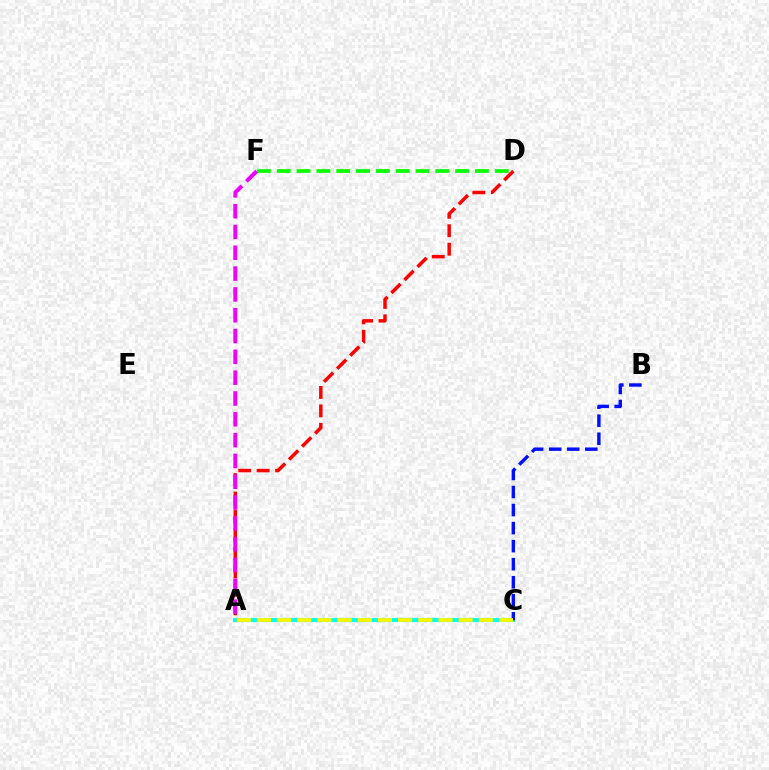{('A', 'C'): [{'color': '#00fff6', 'line_style': 'solid', 'thickness': 2.95}, {'color': '#fcf500', 'line_style': 'dashed', 'thickness': 2.74}], ('B', 'C'): [{'color': '#0010ff', 'line_style': 'dashed', 'thickness': 2.45}], ('A', 'D'): [{'color': '#ff0000', 'line_style': 'dashed', 'thickness': 2.51}], ('D', 'F'): [{'color': '#08ff00', 'line_style': 'dashed', 'thickness': 2.69}], ('A', 'F'): [{'color': '#ee00ff', 'line_style': 'dashed', 'thickness': 2.83}]}